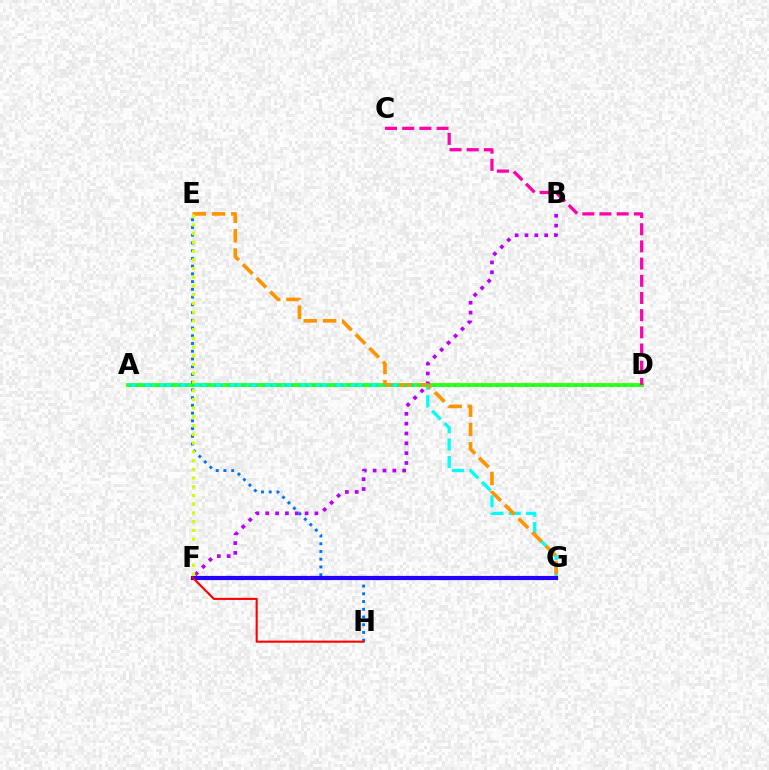{('A', 'D'): [{'color': '#3dff00', 'line_style': 'solid', 'thickness': 2.78}, {'color': '#00ff5c', 'line_style': 'dotted', 'thickness': 1.92}], ('A', 'G'): [{'color': '#00fff6', 'line_style': 'dashed', 'thickness': 2.36}], ('B', 'F'): [{'color': '#b900ff', 'line_style': 'dotted', 'thickness': 2.67}], ('E', 'G'): [{'color': '#ff9400', 'line_style': 'dashed', 'thickness': 2.62}], ('E', 'H'): [{'color': '#0074ff', 'line_style': 'dotted', 'thickness': 2.1}], ('F', 'G'): [{'color': '#2500ff', 'line_style': 'solid', 'thickness': 3.0}], ('F', 'H'): [{'color': '#ff0000', 'line_style': 'solid', 'thickness': 1.51}], ('C', 'D'): [{'color': '#ff00ac', 'line_style': 'dashed', 'thickness': 2.33}], ('E', 'F'): [{'color': '#d1ff00', 'line_style': 'dotted', 'thickness': 2.37}]}